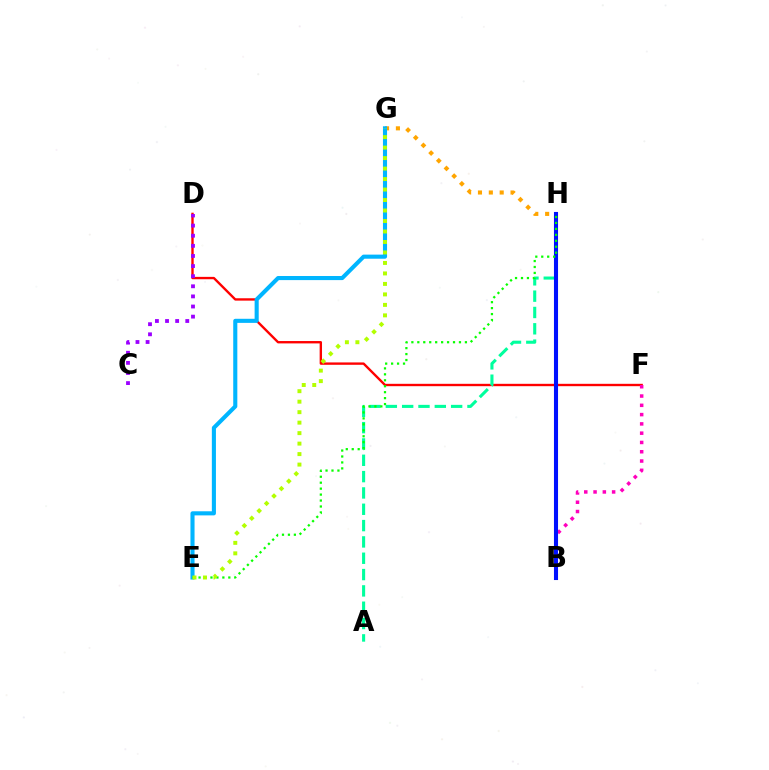{('D', 'F'): [{'color': '#ff0000', 'line_style': 'solid', 'thickness': 1.71}], ('B', 'F'): [{'color': '#ff00bd', 'line_style': 'dotted', 'thickness': 2.52}], ('G', 'H'): [{'color': '#ffa500', 'line_style': 'dotted', 'thickness': 2.95}], ('A', 'H'): [{'color': '#00ff9d', 'line_style': 'dashed', 'thickness': 2.22}], ('C', 'D'): [{'color': '#9b00ff', 'line_style': 'dotted', 'thickness': 2.75}], ('E', 'G'): [{'color': '#00b5ff', 'line_style': 'solid', 'thickness': 2.95}, {'color': '#b3ff00', 'line_style': 'dotted', 'thickness': 2.85}], ('B', 'H'): [{'color': '#0010ff', 'line_style': 'solid', 'thickness': 2.94}], ('E', 'H'): [{'color': '#08ff00', 'line_style': 'dotted', 'thickness': 1.62}]}